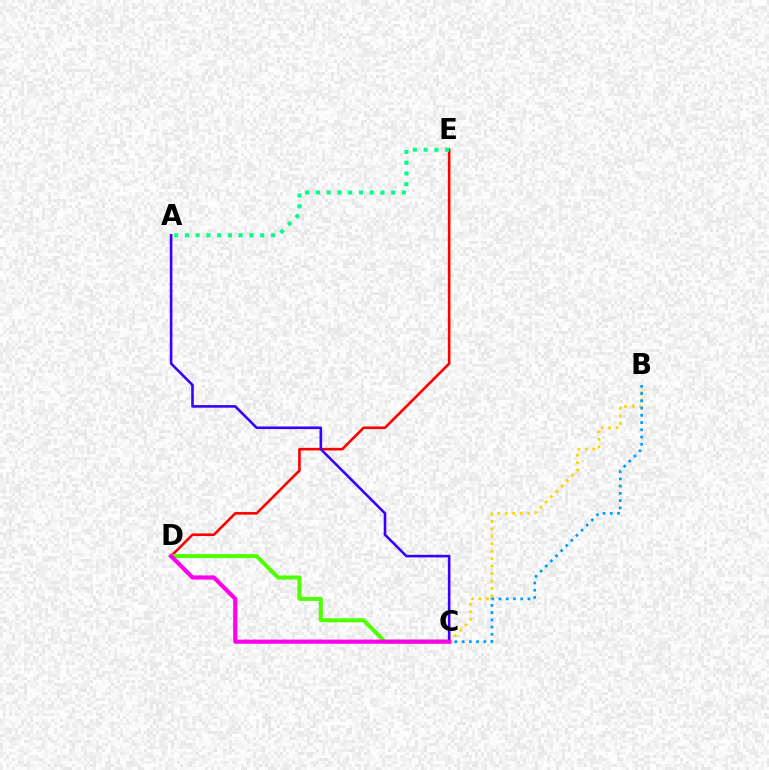{('D', 'E'): [{'color': '#ff0000', 'line_style': 'solid', 'thickness': 1.87}], ('B', 'C'): [{'color': '#ffd500', 'line_style': 'dotted', 'thickness': 2.03}, {'color': '#009eff', 'line_style': 'dotted', 'thickness': 1.97}], ('C', 'D'): [{'color': '#4fff00', 'line_style': 'solid', 'thickness': 2.88}, {'color': '#ff00ed', 'line_style': 'solid', 'thickness': 2.99}], ('A', 'C'): [{'color': '#3700ff', 'line_style': 'solid', 'thickness': 1.86}], ('A', 'E'): [{'color': '#00ff86', 'line_style': 'dotted', 'thickness': 2.92}]}